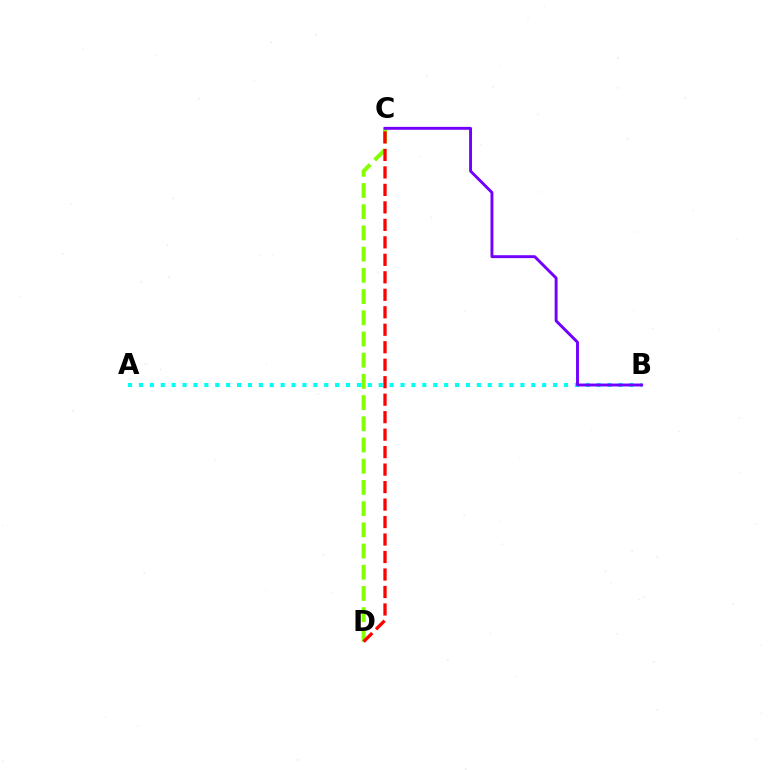{('C', 'D'): [{'color': '#84ff00', 'line_style': 'dashed', 'thickness': 2.88}, {'color': '#ff0000', 'line_style': 'dashed', 'thickness': 2.37}], ('A', 'B'): [{'color': '#00fff6', 'line_style': 'dotted', 'thickness': 2.96}], ('B', 'C'): [{'color': '#7200ff', 'line_style': 'solid', 'thickness': 2.09}]}